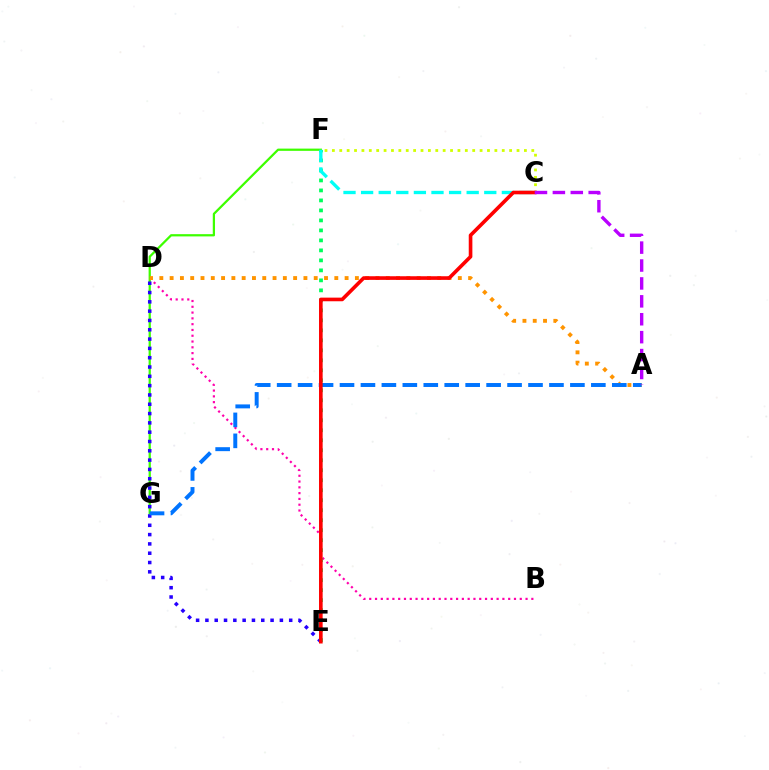{('B', 'D'): [{'color': '#ff00ac', 'line_style': 'dotted', 'thickness': 1.57}], ('F', 'G'): [{'color': '#3dff00', 'line_style': 'solid', 'thickness': 1.61}], ('E', 'F'): [{'color': '#00ff5c', 'line_style': 'dotted', 'thickness': 2.72}], ('C', 'F'): [{'color': '#00fff6', 'line_style': 'dashed', 'thickness': 2.39}, {'color': '#d1ff00', 'line_style': 'dotted', 'thickness': 2.01}], ('D', 'E'): [{'color': '#2500ff', 'line_style': 'dotted', 'thickness': 2.53}], ('A', 'D'): [{'color': '#ff9400', 'line_style': 'dotted', 'thickness': 2.8}], ('A', 'G'): [{'color': '#0074ff', 'line_style': 'dashed', 'thickness': 2.85}], ('C', 'E'): [{'color': '#ff0000', 'line_style': 'solid', 'thickness': 2.62}], ('A', 'C'): [{'color': '#b900ff', 'line_style': 'dashed', 'thickness': 2.43}]}